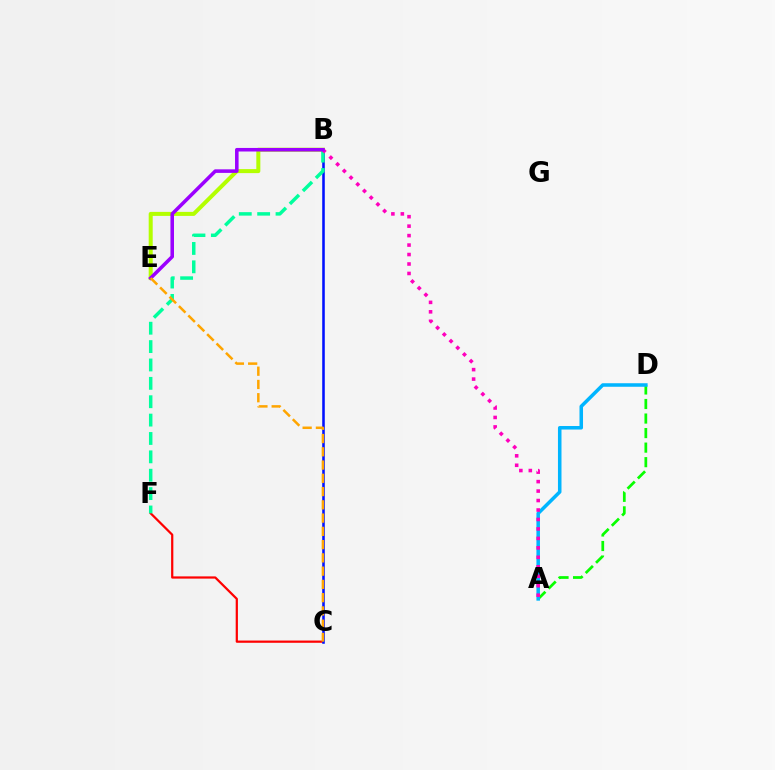{('C', 'F'): [{'color': '#ff0000', 'line_style': 'solid', 'thickness': 1.6}], ('A', 'D'): [{'color': '#08ff00', 'line_style': 'dashed', 'thickness': 1.98}, {'color': '#00b5ff', 'line_style': 'solid', 'thickness': 2.54}], ('B', 'C'): [{'color': '#0010ff', 'line_style': 'solid', 'thickness': 1.85}], ('B', 'E'): [{'color': '#b3ff00', 'line_style': 'solid', 'thickness': 2.89}, {'color': '#9b00ff', 'line_style': 'solid', 'thickness': 2.56}], ('B', 'F'): [{'color': '#00ff9d', 'line_style': 'dashed', 'thickness': 2.5}], ('A', 'B'): [{'color': '#ff00bd', 'line_style': 'dotted', 'thickness': 2.57}], ('C', 'E'): [{'color': '#ffa500', 'line_style': 'dashed', 'thickness': 1.8}]}